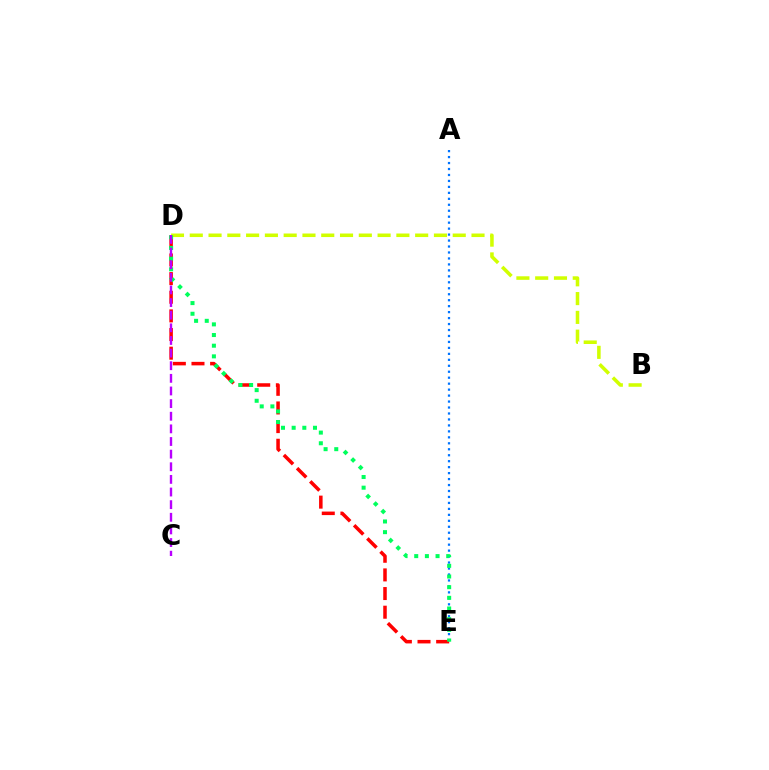{('D', 'E'): [{'color': '#ff0000', 'line_style': 'dashed', 'thickness': 2.53}, {'color': '#00ff5c', 'line_style': 'dotted', 'thickness': 2.9}], ('A', 'E'): [{'color': '#0074ff', 'line_style': 'dotted', 'thickness': 1.62}], ('B', 'D'): [{'color': '#d1ff00', 'line_style': 'dashed', 'thickness': 2.55}], ('C', 'D'): [{'color': '#b900ff', 'line_style': 'dashed', 'thickness': 1.72}]}